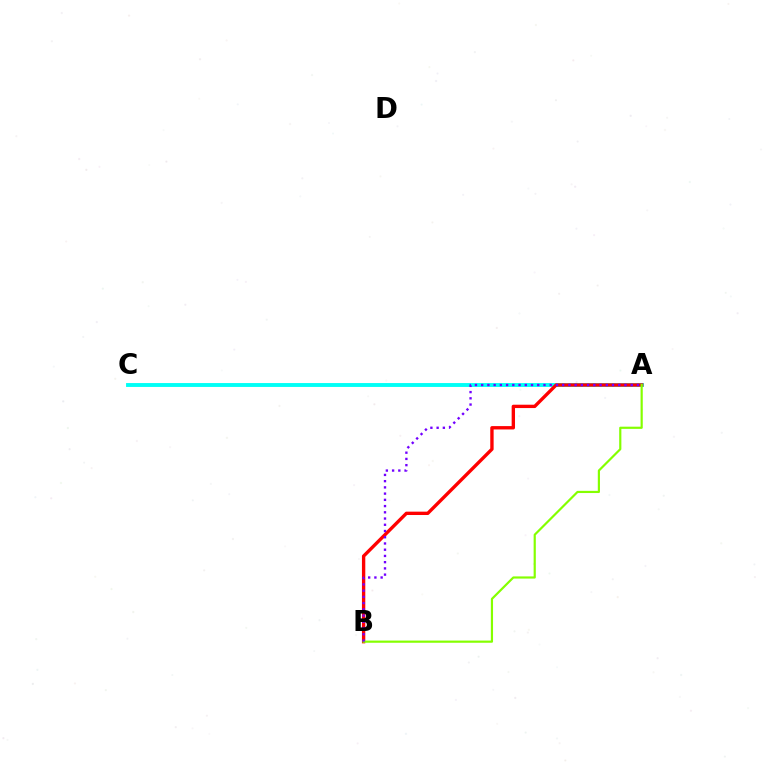{('A', 'C'): [{'color': '#00fff6', 'line_style': 'solid', 'thickness': 2.79}], ('A', 'B'): [{'color': '#ff0000', 'line_style': 'solid', 'thickness': 2.42}, {'color': '#84ff00', 'line_style': 'solid', 'thickness': 1.57}, {'color': '#7200ff', 'line_style': 'dotted', 'thickness': 1.69}]}